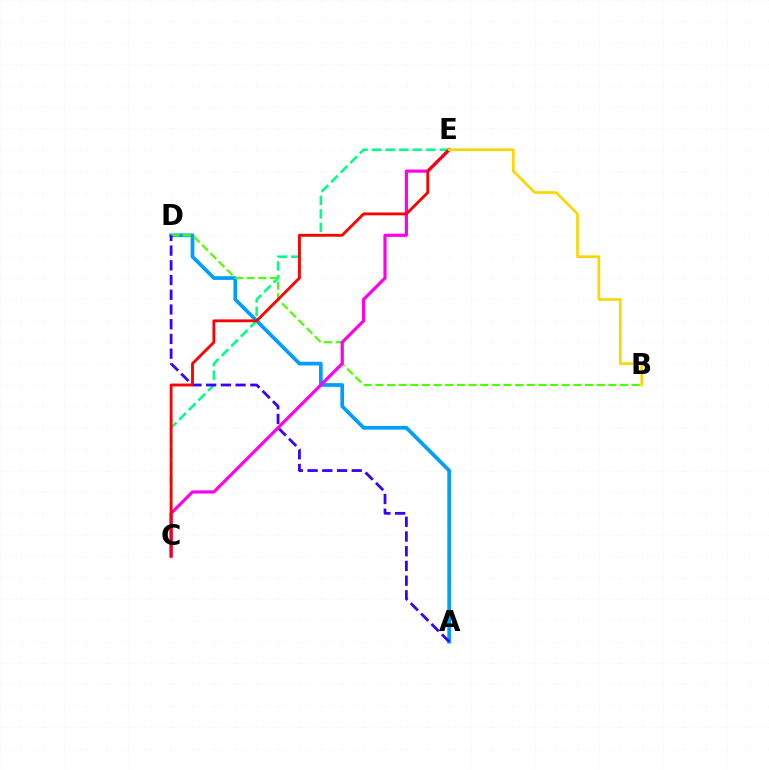{('A', 'D'): [{'color': '#009eff', 'line_style': 'solid', 'thickness': 2.68}, {'color': '#3700ff', 'line_style': 'dashed', 'thickness': 2.0}], ('C', 'E'): [{'color': '#00ff86', 'line_style': 'dashed', 'thickness': 1.84}, {'color': '#ff00ed', 'line_style': 'solid', 'thickness': 2.3}, {'color': '#ff0000', 'line_style': 'solid', 'thickness': 2.05}], ('B', 'D'): [{'color': '#4fff00', 'line_style': 'dashed', 'thickness': 1.58}], ('B', 'E'): [{'color': '#ffd500', 'line_style': 'solid', 'thickness': 1.91}]}